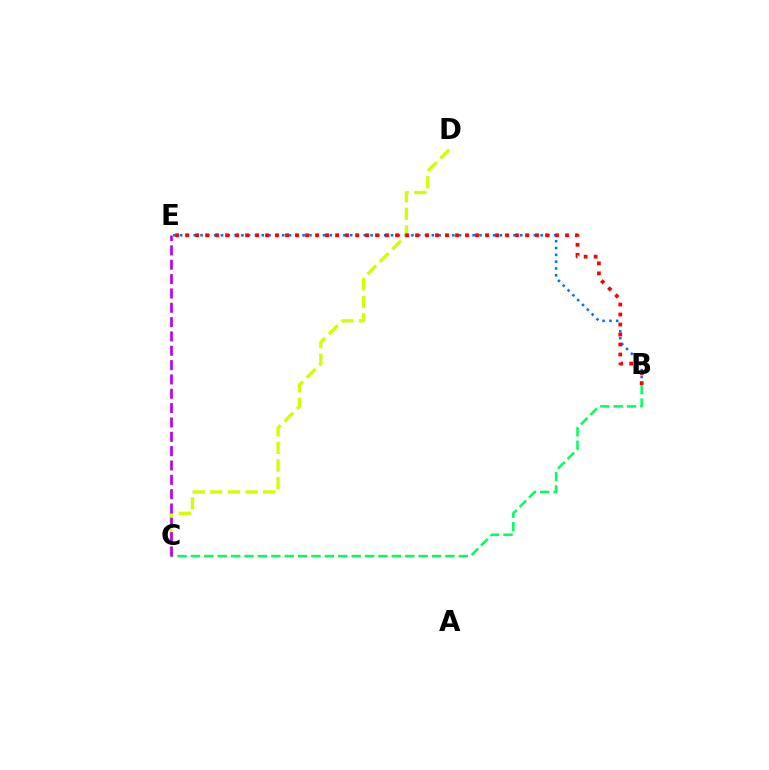{('B', 'E'): [{'color': '#0074ff', 'line_style': 'dotted', 'thickness': 1.85}, {'color': '#ff0000', 'line_style': 'dotted', 'thickness': 2.72}], ('C', 'D'): [{'color': '#d1ff00', 'line_style': 'dashed', 'thickness': 2.4}], ('B', 'C'): [{'color': '#00ff5c', 'line_style': 'dashed', 'thickness': 1.82}], ('C', 'E'): [{'color': '#b900ff', 'line_style': 'dashed', 'thickness': 1.95}]}